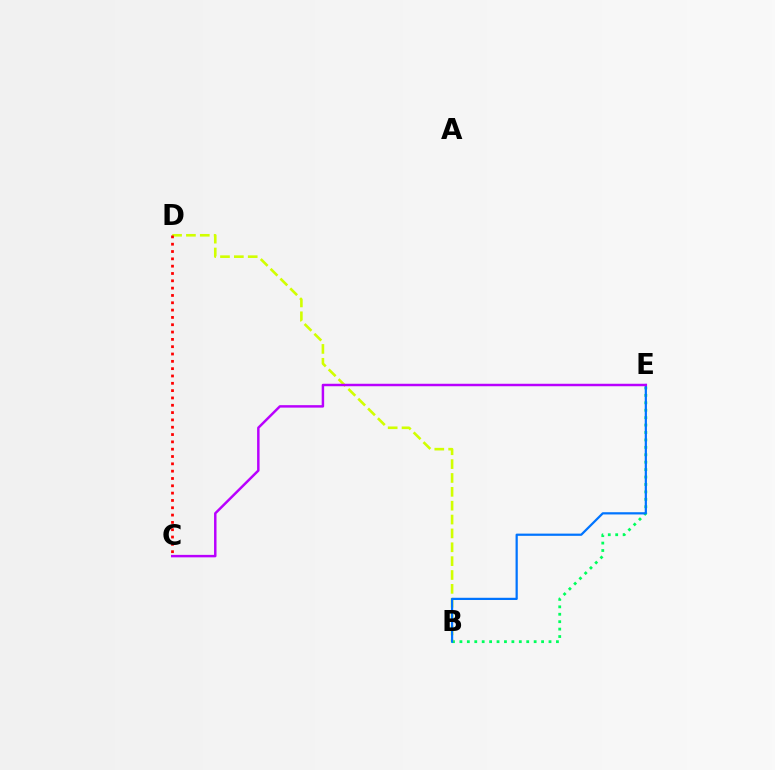{('B', 'E'): [{'color': '#00ff5c', 'line_style': 'dotted', 'thickness': 2.02}, {'color': '#0074ff', 'line_style': 'solid', 'thickness': 1.6}], ('B', 'D'): [{'color': '#d1ff00', 'line_style': 'dashed', 'thickness': 1.88}], ('C', 'D'): [{'color': '#ff0000', 'line_style': 'dotted', 'thickness': 1.99}], ('C', 'E'): [{'color': '#b900ff', 'line_style': 'solid', 'thickness': 1.78}]}